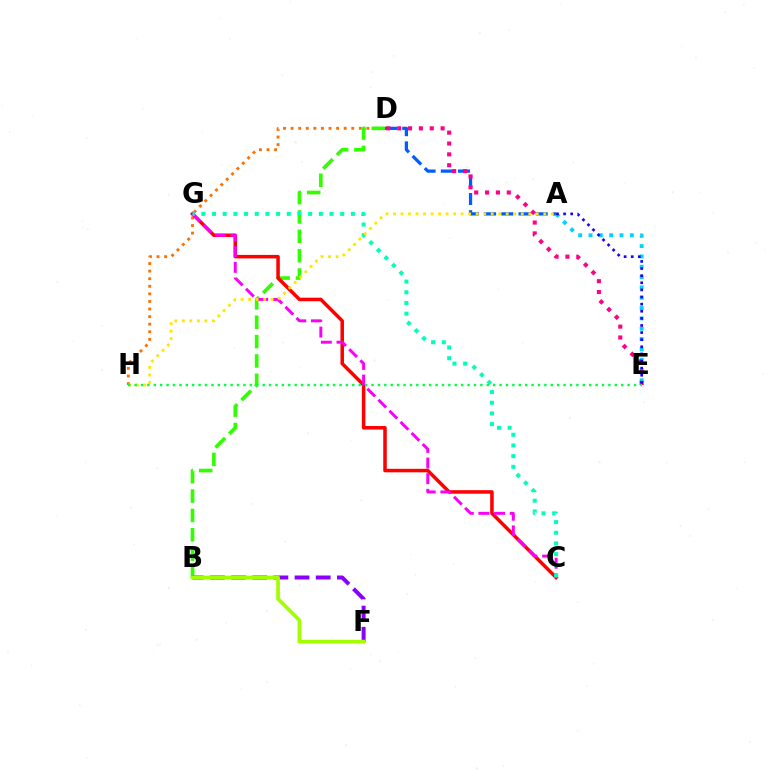{('A', 'D'): [{'color': '#005dff', 'line_style': 'dashed', 'thickness': 2.34}], ('D', 'H'): [{'color': '#ff7000', 'line_style': 'dotted', 'thickness': 2.06}], ('A', 'E'): [{'color': '#00d3ff', 'line_style': 'dotted', 'thickness': 2.81}, {'color': '#1900ff', 'line_style': 'dotted', 'thickness': 1.93}], ('B', 'D'): [{'color': '#31ff00', 'line_style': 'dashed', 'thickness': 2.63}], ('C', 'G'): [{'color': '#ff0000', 'line_style': 'solid', 'thickness': 2.53}, {'color': '#fa00f9', 'line_style': 'dashed', 'thickness': 2.13}, {'color': '#00ffbb', 'line_style': 'dotted', 'thickness': 2.9}], ('A', 'H'): [{'color': '#ffe600', 'line_style': 'dotted', 'thickness': 2.04}], ('B', 'F'): [{'color': '#8a00ff', 'line_style': 'dashed', 'thickness': 2.88}, {'color': '#a2ff00', 'line_style': 'solid', 'thickness': 2.71}], ('D', 'E'): [{'color': '#ff0088', 'line_style': 'dotted', 'thickness': 2.95}], ('E', 'H'): [{'color': '#00ff45', 'line_style': 'dotted', 'thickness': 1.74}]}